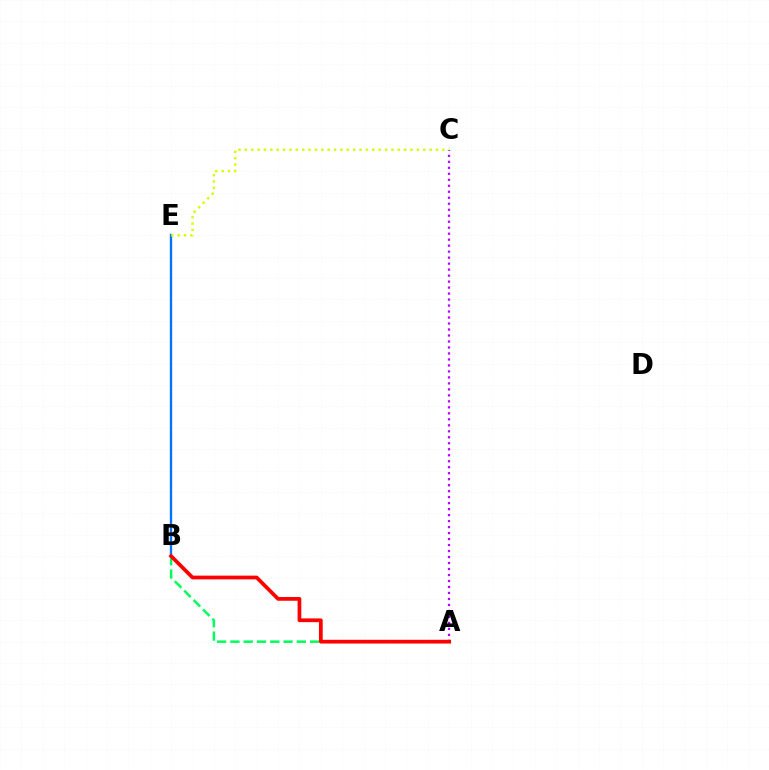{('B', 'E'): [{'color': '#0074ff', 'line_style': 'solid', 'thickness': 1.7}], ('A', 'B'): [{'color': '#00ff5c', 'line_style': 'dashed', 'thickness': 1.81}, {'color': '#ff0000', 'line_style': 'solid', 'thickness': 2.69}], ('A', 'C'): [{'color': '#b900ff', 'line_style': 'dotted', 'thickness': 1.63}], ('C', 'E'): [{'color': '#d1ff00', 'line_style': 'dotted', 'thickness': 1.73}]}